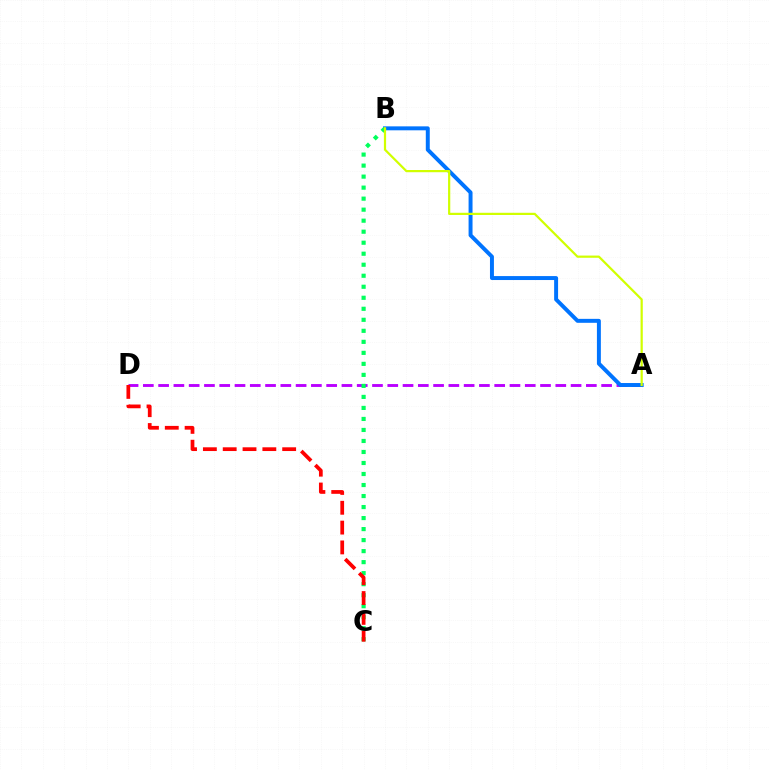{('A', 'D'): [{'color': '#b900ff', 'line_style': 'dashed', 'thickness': 2.08}], ('A', 'B'): [{'color': '#0074ff', 'line_style': 'solid', 'thickness': 2.85}, {'color': '#d1ff00', 'line_style': 'solid', 'thickness': 1.59}], ('B', 'C'): [{'color': '#00ff5c', 'line_style': 'dotted', 'thickness': 2.99}], ('C', 'D'): [{'color': '#ff0000', 'line_style': 'dashed', 'thickness': 2.69}]}